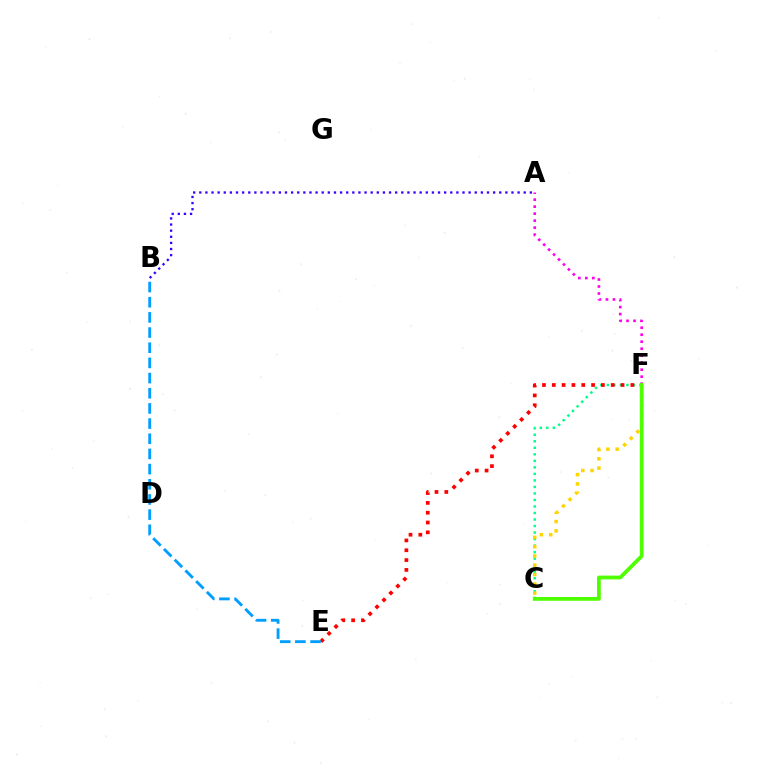{('C', 'F'): [{'color': '#00ff86', 'line_style': 'dotted', 'thickness': 1.77}, {'color': '#ffd500', 'line_style': 'dotted', 'thickness': 2.53}, {'color': '#4fff00', 'line_style': 'solid', 'thickness': 2.72}], ('A', 'B'): [{'color': '#3700ff', 'line_style': 'dotted', 'thickness': 1.66}], ('A', 'F'): [{'color': '#ff00ed', 'line_style': 'dotted', 'thickness': 1.9}], ('E', 'F'): [{'color': '#ff0000', 'line_style': 'dotted', 'thickness': 2.67}], ('B', 'E'): [{'color': '#009eff', 'line_style': 'dashed', 'thickness': 2.06}]}